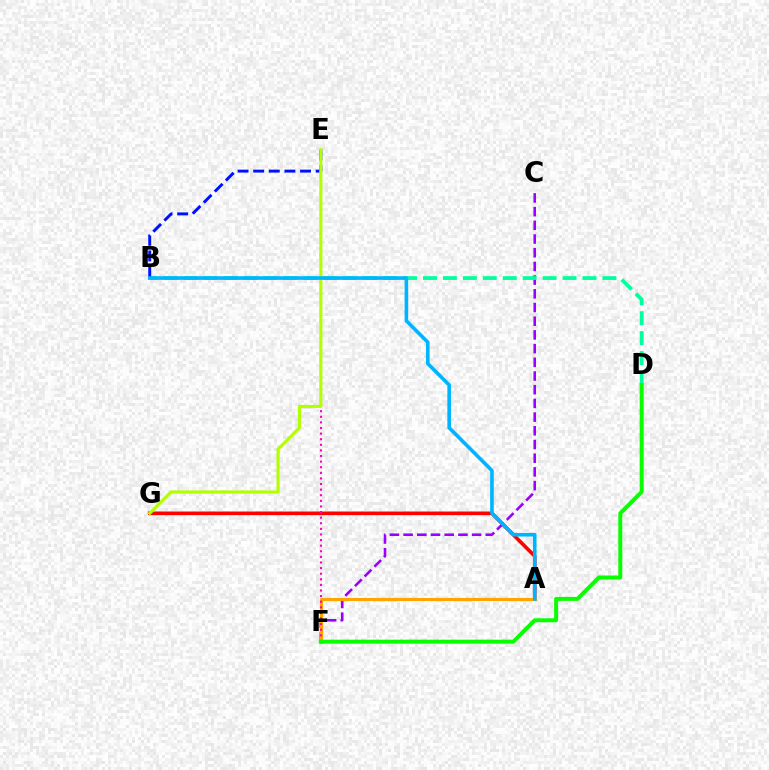{('A', 'G'): [{'color': '#ff0000', 'line_style': 'solid', 'thickness': 2.62}], ('C', 'F'): [{'color': '#9b00ff', 'line_style': 'dashed', 'thickness': 1.86}], ('B', 'D'): [{'color': '#00ff9d', 'line_style': 'dashed', 'thickness': 2.71}], ('A', 'F'): [{'color': '#ffa500', 'line_style': 'solid', 'thickness': 2.24}], ('E', 'F'): [{'color': '#ff00bd', 'line_style': 'dotted', 'thickness': 1.52}], ('B', 'E'): [{'color': '#0010ff', 'line_style': 'dashed', 'thickness': 2.12}], ('E', 'G'): [{'color': '#b3ff00', 'line_style': 'solid', 'thickness': 2.23}], ('A', 'B'): [{'color': '#00b5ff', 'line_style': 'solid', 'thickness': 2.61}], ('D', 'F'): [{'color': '#08ff00', 'line_style': 'solid', 'thickness': 2.86}]}